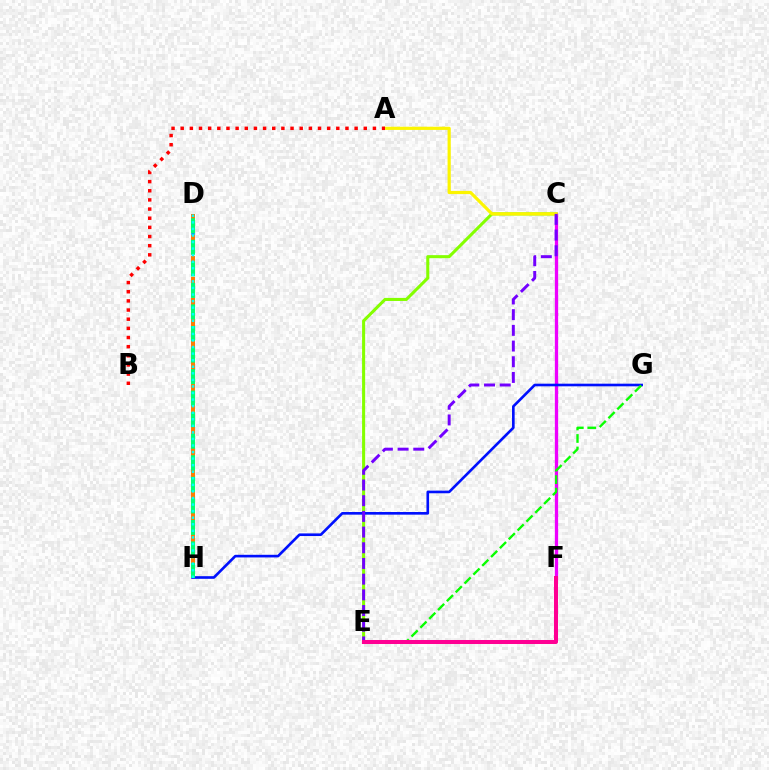{('D', 'H'): [{'color': '#008cff', 'line_style': 'dashed', 'thickness': 2.59}, {'color': '#ff7c00', 'line_style': 'dashed', 'thickness': 2.85}, {'color': '#00ff74', 'line_style': 'dashed', 'thickness': 2.93}, {'color': '#00fff6', 'line_style': 'dotted', 'thickness': 1.78}], ('C', 'E'): [{'color': '#84ff00', 'line_style': 'solid', 'thickness': 2.2}, {'color': '#7200ff', 'line_style': 'dashed', 'thickness': 2.13}], ('C', 'F'): [{'color': '#ee00ff', 'line_style': 'solid', 'thickness': 2.37}], ('A', 'C'): [{'color': '#fcf500', 'line_style': 'solid', 'thickness': 2.3}], ('G', 'H'): [{'color': '#0010ff', 'line_style': 'solid', 'thickness': 1.9}], ('A', 'B'): [{'color': '#ff0000', 'line_style': 'dotted', 'thickness': 2.49}], ('E', 'G'): [{'color': '#08ff00', 'line_style': 'dashed', 'thickness': 1.7}], ('E', 'F'): [{'color': '#ff0094', 'line_style': 'solid', 'thickness': 2.89}]}